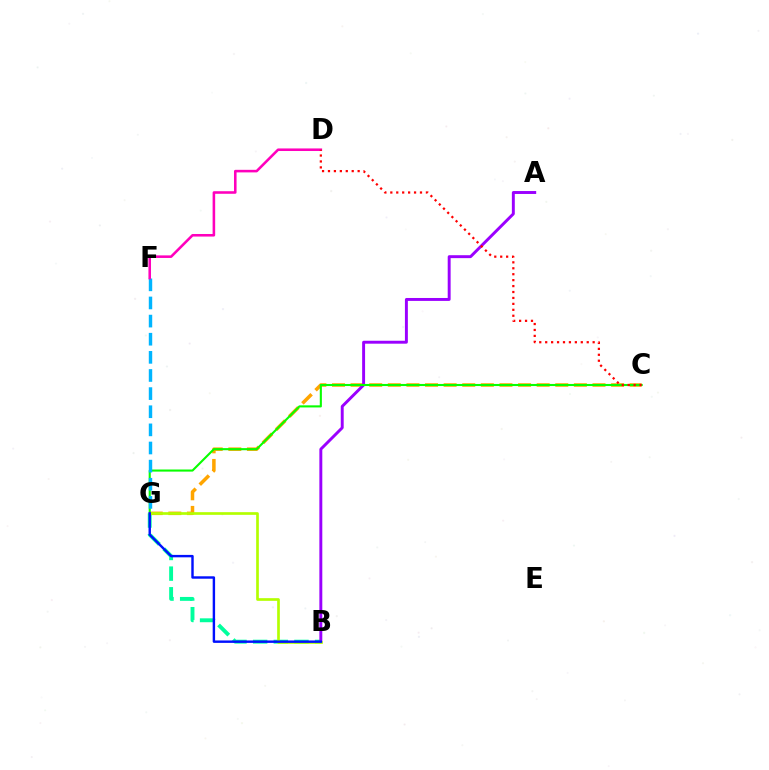{('B', 'G'): [{'color': '#00ff9d', 'line_style': 'dashed', 'thickness': 2.81}, {'color': '#b3ff00', 'line_style': 'solid', 'thickness': 1.93}, {'color': '#0010ff', 'line_style': 'solid', 'thickness': 1.74}], ('C', 'G'): [{'color': '#ffa500', 'line_style': 'dashed', 'thickness': 2.53}, {'color': '#08ff00', 'line_style': 'solid', 'thickness': 1.51}], ('A', 'B'): [{'color': '#9b00ff', 'line_style': 'solid', 'thickness': 2.11}], ('F', 'G'): [{'color': '#00b5ff', 'line_style': 'dashed', 'thickness': 2.46}], ('D', 'F'): [{'color': '#ff00bd', 'line_style': 'solid', 'thickness': 1.85}], ('C', 'D'): [{'color': '#ff0000', 'line_style': 'dotted', 'thickness': 1.61}]}